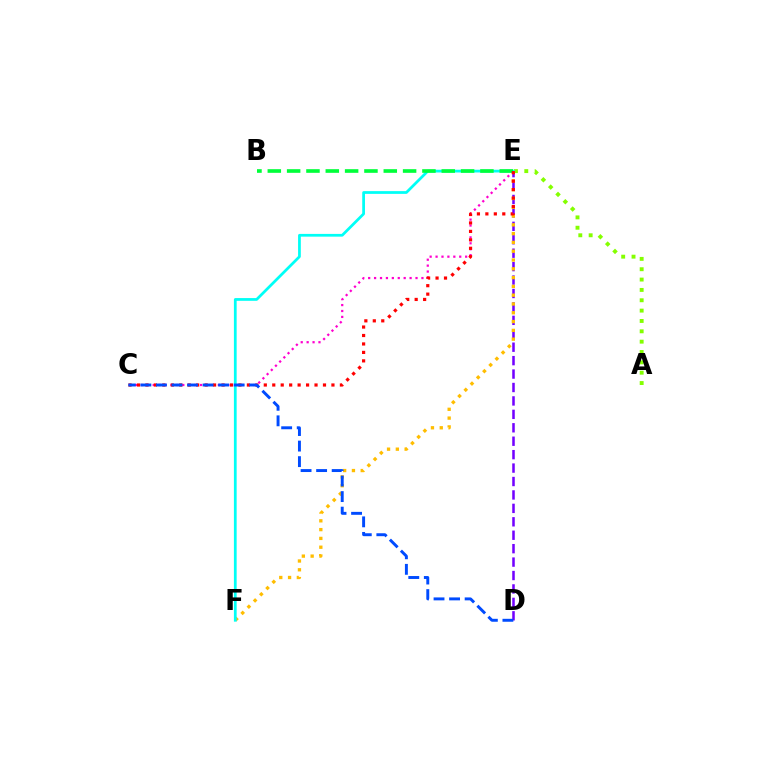{('D', 'E'): [{'color': '#7200ff', 'line_style': 'dashed', 'thickness': 1.82}], ('A', 'E'): [{'color': '#84ff00', 'line_style': 'dotted', 'thickness': 2.81}], ('E', 'F'): [{'color': '#ffbd00', 'line_style': 'dotted', 'thickness': 2.39}, {'color': '#00fff6', 'line_style': 'solid', 'thickness': 1.98}], ('C', 'E'): [{'color': '#ff00cf', 'line_style': 'dotted', 'thickness': 1.61}, {'color': '#ff0000', 'line_style': 'dotted', 'thickness': 2.3}], ('B', 'E'): [{'color': '#00ff39', 'line_style': 'dashed', 'thickness': 2.63}], ('C', 'D'): [{'color': '#004bff', 'line_style': 'dashed', 'thickness': 2.11}]}